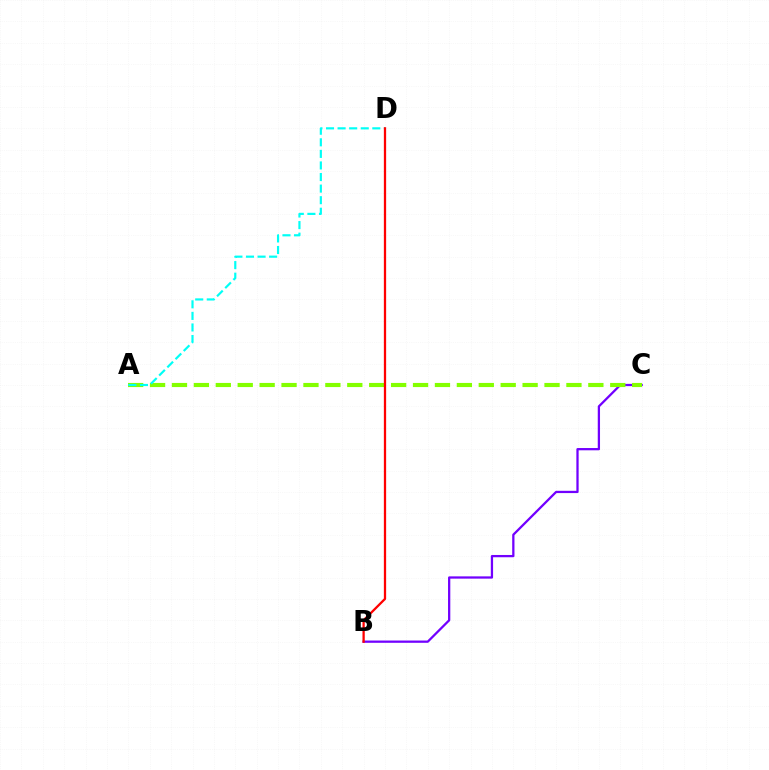{('B', 'C'): [{'color': '#7200ff', 'line_style': 'solid', 'thickness': 1.63}], ('A', 'C'): [{'color': '#84ff00', 'line_style': 'dashed', 'thickness': 2.98}], ('A', 'D'): [{'color': '#00fff6', 'line_style': 'dashed', 'thickness': 1.57}], ('B', 'D'): [{'color': '#ff0000', 'line_style': 'solid', 'thickness': 1.63}]}